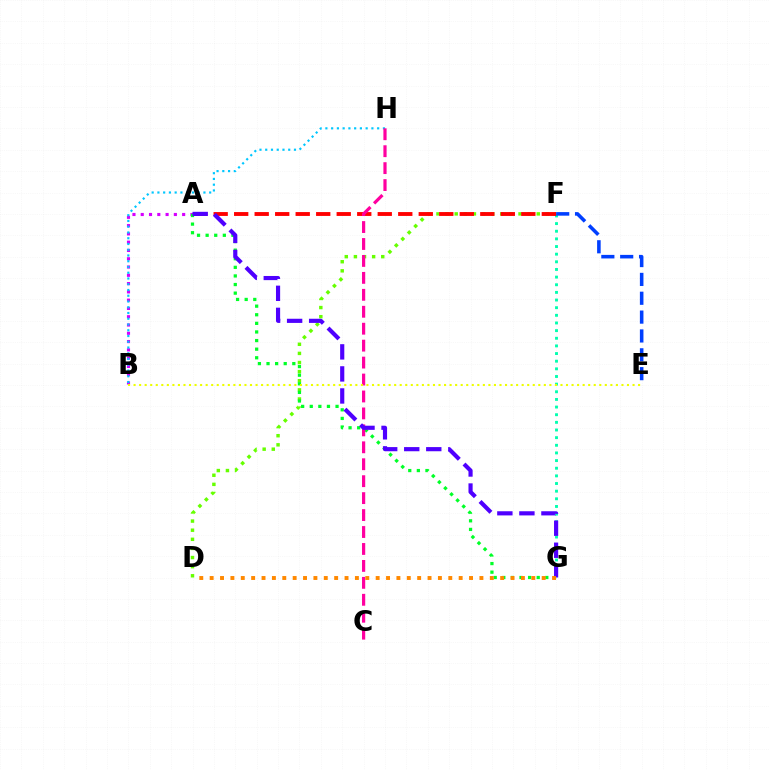{('F', 'G'): [{'color': '#00ffaf', 'line_style': 'dotted', 'thickness': 2.08}], ('D', 'F'): [{'color': '#66ff00', 'line_style': 'dotted', 'thickness': 2.48}], ('A', 'B'): [{'color': '#d600ff', 'line_style': 'dotted', 'thickness': 2.25}], ('A', 'F'): [{'color': '#ff0000', 'line_style': 'dashed', 'thickness': 2.79}], ('A', 'G'): [{'color': '#00ff27', 'line_style': 'dotted', 'thickness': 2.34}, {'color': '#4f00ff', 'line_style': 'dashed', 'thickness': 2.99}], ('B', 'H'): [{'color': '#00c7ff', 'line_style': 'dotted', 'thickness': 1.56}], ('C', 'H'): [{'color': '#ff00a0', 'line_style': 'dashed', 'thickness': 2.3}], ('B', 'E'): [{'color': '#eeff00', 'line_style': 'dotted', 'thickness': 1.51}], ('D', 'G'): [{'color': '#ff8800', 'line_style': 'dotted', 'thickness': 2.82}], ('E', 'F'): [{'color': '#003fff', 'line_style': 'dashed', 'thickness': 2.56}]}